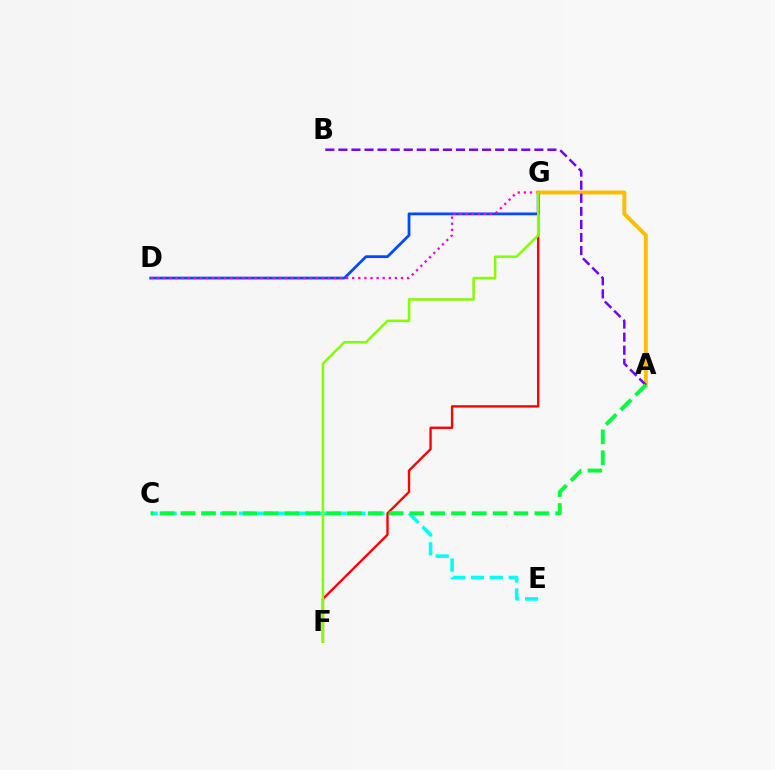{('D', 'G'): [{'color': '#004bff', 'line_style': 'solid', 'thickness': 2.01}, {'color': '#ff00cf', 'line_style': 'dotted', 'thickness': 1.66}], ('A', 'G'): [{'color': '#ffbd00', 'line_style': 'solid', 'thickness': 2.81}], ('F', 'G'): [{'color': '#ff0000', 'line_style': 'solid', 'thickness': 1.7}, {'color': '#84ff00', 'line_style': 'solid', 'thickness': 1.81}], ('C', 'E'): [{'color': '#00fff6', 'line_style': 'dashed', 'thickness': 2.57}], ('A', 'B'): [{'color': '#7200ff', 'line_style': 'dashed', 'thickness': 1.77}], ('A', 'C'): [{'color': '#00ff39', 'line_style': 'dashed', 'thickness': 2.83}]}